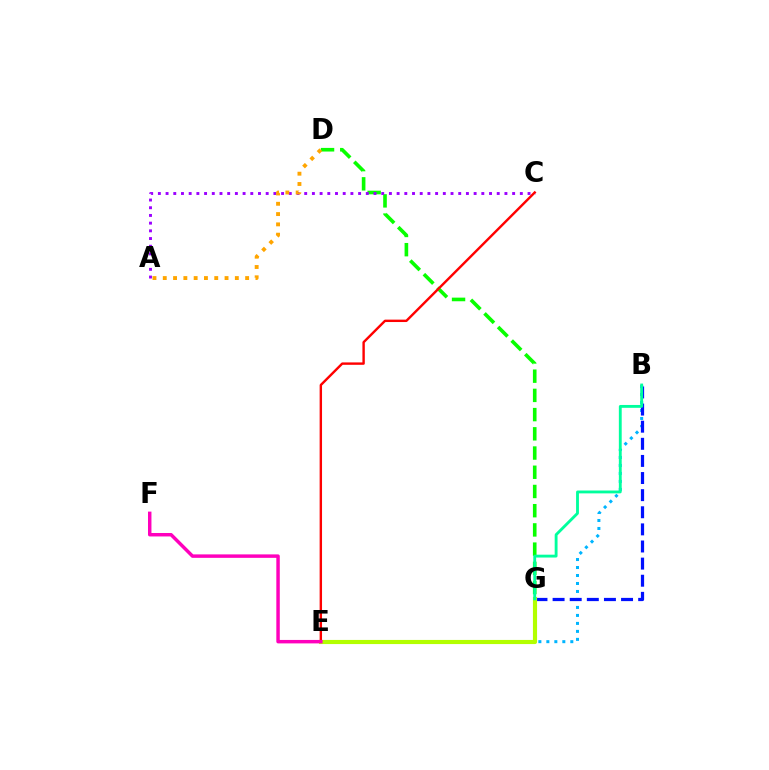{('B', 'E'): [{'color': '#00b5ff', 'line_style': 'dotted', 'thickness': 2.17}], ('B', 'G'): [{'color': '#0010ff', 'line_style': 'dashed', 'thickness': 2.33}, {'color': '#00ff9d', 'line_style': 'solid', 'thickness': 2.05}], ('D', 'G'): [{'color': '#08ff00', 'line_style': 'dashed', 'thickness': 2.61}], ('A', 'C'): [{'color': '#9b00ff', 'line_style': 'dotted', 'thickness': 2.09}], ('E', 'G'): [{'color': '#b3ff00', 'line_style': 'solid', 'thickness': 2.98}], ('A', 'D'): [{'color': '#ffa500', 'line_style': 'dotted', 'thickness': 2.8}], ('C', 'E'): [{'color': '#ff0000', 'line_style': 'solid', 'thickness': 1.73}], ('E', 'F'): [{'color': '#ff00bd', 'line_style': 'solid', 'thickness': 2.49}]}